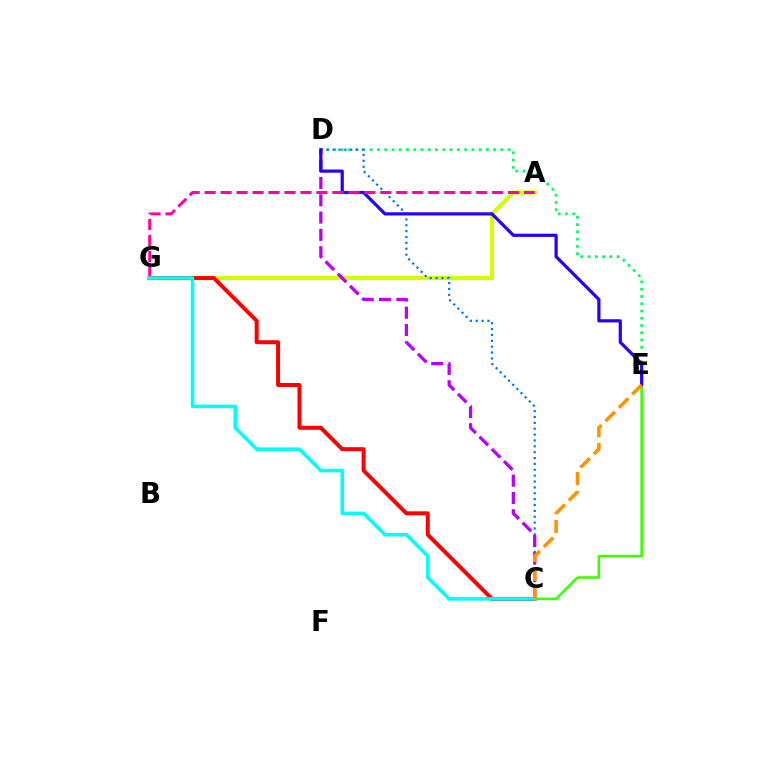{('A', 'G'): [{'color': '#d1ff00', 'line_style': 'solid', 'thickness': 2.96}, {'color': '#ff00ac', 'line_style': 'dashed', 'thickness': 2.17}], ('D', 'E'): [{'color': '#00ff5c', 'line_style': 'dotted', 'thickness': 1.97}, {'color': '#2500ff', 'line_style': 'solid', 'thickness': 2.3}], ('C', 'G'): [{'color': '#ff0000', 'line_style': 'solid', 'thickness': 2.87}, {'color': '#00fff6', 'line_style': 'solid', 'thickness': 2.56}], ('C', 'E'): [{'color': '#3dff00', 'line_style': 'solid', 'thickness': 1.87}, {'color': '#ff9400', 'line_style': 'dashed', 'thickness': 2.57}], ('C', 'D'): [{'color': '#0074ff', 'line_style': 'dotted', 'thickness': 1.59}, {'color': '#b900ff', 'line_style': 'dashed', 'thickness': 2.35}]}